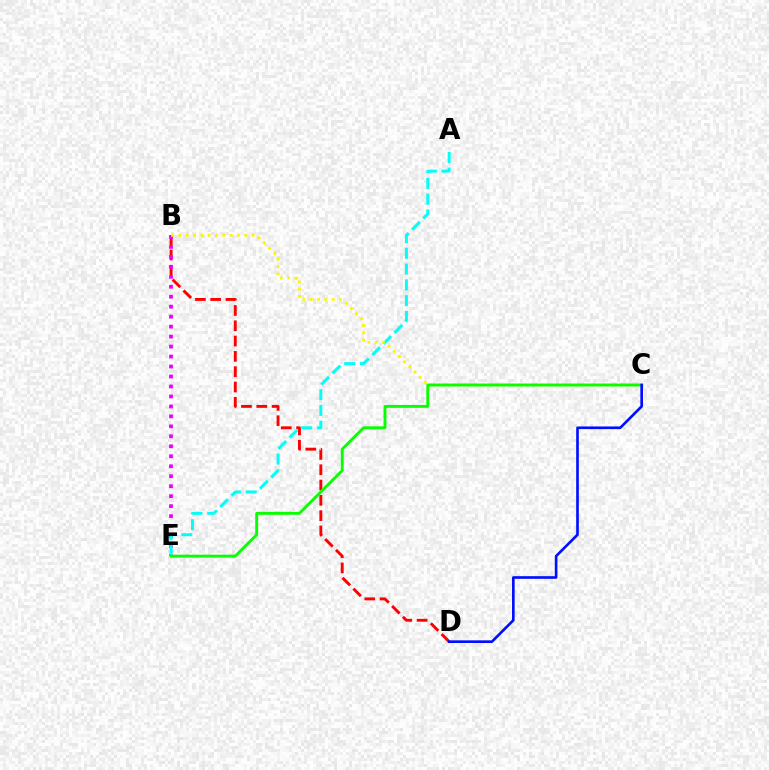{('B', 'D'): [{'color': '#ff0000', 'line_style': 'dashed', 'thickness': 2.08}], ('B', 'E'): [{'color': '#ee00ff', 'line_style': 'dotted', 'thickness': 2.71}], ('A', 'E'): [{'color': '#00fff6', 'line_style': 'dashed', 'thickness': 2.14}], ('B', 'C'): [{'color': '#fcf500', 'line_style': 'dotted', 'thickness': 1.99}], ('C', 'E'): [{'color': '#08ff00', 'line_style': 'solid', 'thickness': 2.08}], ('C', 'D'): [{'color': '#0010ff', 'line_style': 'solid', 'thickness': 1.91}]}